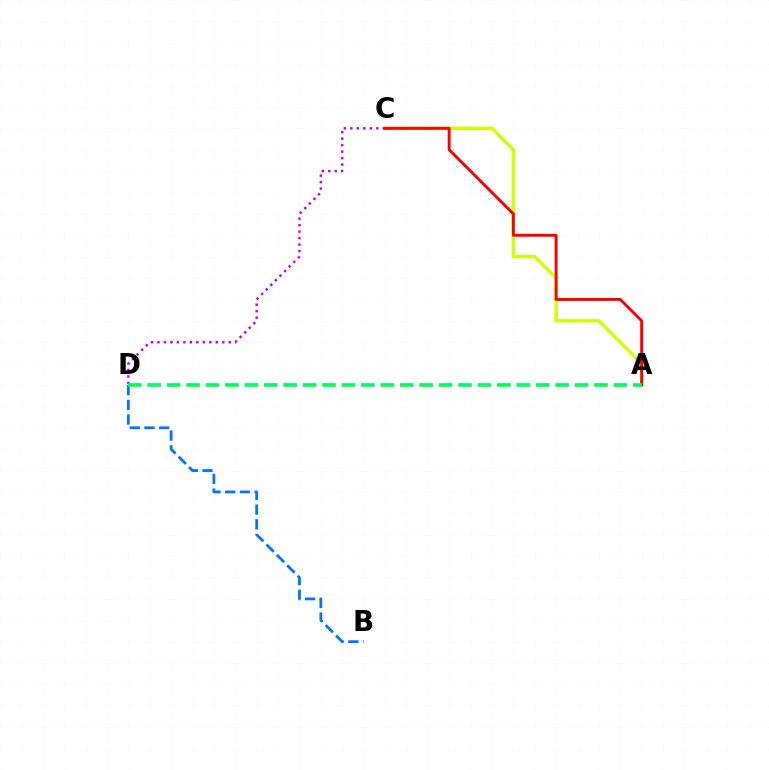{('A', 'C'): [{'color': '#d1ff00', 'line_style': 'solid', 'thickness': 2.46}, {'color': '#ff0000', 'line_style': 'solid', 'thickness': 2.1}], ('C', 'D'): [{'color': '#b900ff', 'line_style': 'dotted', 'thickness': 1.76}], ('B', 'D'): [{'color': '#0074ff', 'line_style': 'dashed', 'thickness': 2.0}], ('A', 'D'): [{'color': '#00ff5c', 'line_style': 'dashed', 'thickness': 2.64}]}